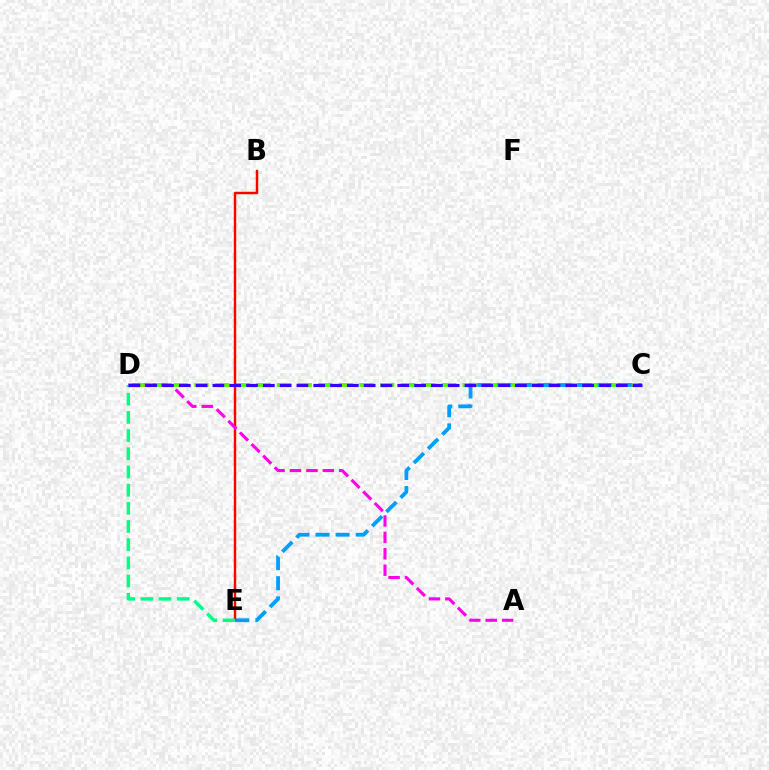{('C', 'D'): [{'color': '#4fff00', 'line_style': 'dashed', 'thickness': 2.8}, {'color': '#3700ff', 'line_style': 'dashed', 'thickness': 2.28}], ('B', 'E'): [{'color': '#ffd500', 'line_style': 'dashed', 'thickness': 1.74}, {'color': '#ff0000', 'line_style': 'solid', 'thickness': 1.71}], ('C', 'E'): [{'color': '#009eff', 'line_style': 'dashed', 'thickness': 2.73}], ('A', 'D'): [{'color': '#ff00ed', 'line_style': 'dashed', 'thickness': 2.23}], ('D', 'E'): [{'color': '#00ff86', 'line_style': 'dashed', 'thickness': 2.47}]}